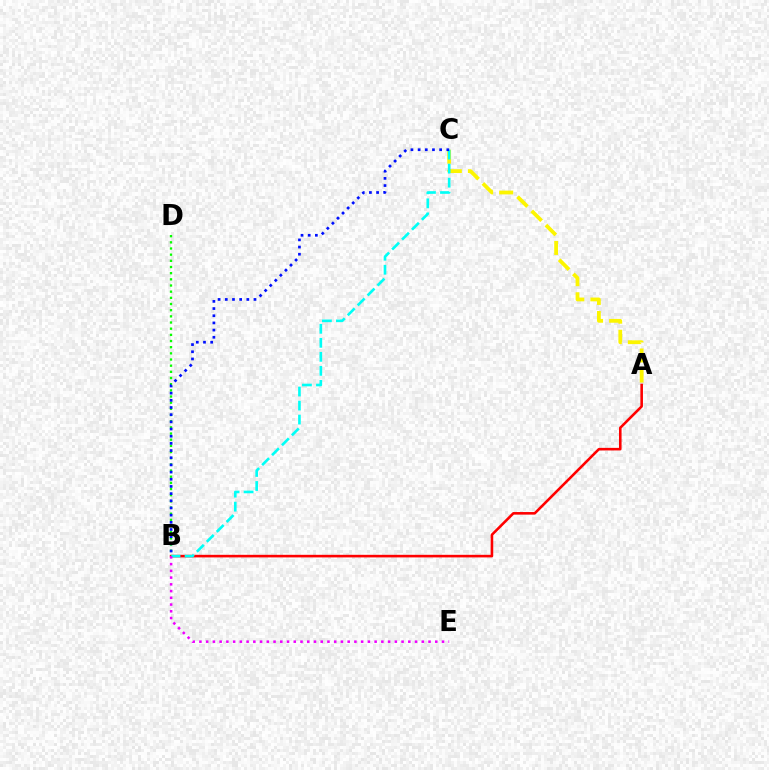{('A', 'B'): [{'color': '#ff0000', 'line_style': 'solid', 'thickness': 1.86}], ('A', 'C'): [{'color': '#fcf500', 'line_style': 'dashed', 'thickness': 2.73}], ('B', 'C'): [{'color': '#00fff6', 'line_style': 'dashed', 'thickness': 1.9}, {'color': '#0010ff', 'line_style': 'dotted', 'thickness': 1.95}], ('B', 'E'): [{'color': '#ee00ff', 'line_style': 'dotted', 'thickness': 1.83}], ('B', 'D'): [{'color': '#08ff00', 'line_style': 'dotted', 'thickness': 1.68}]}